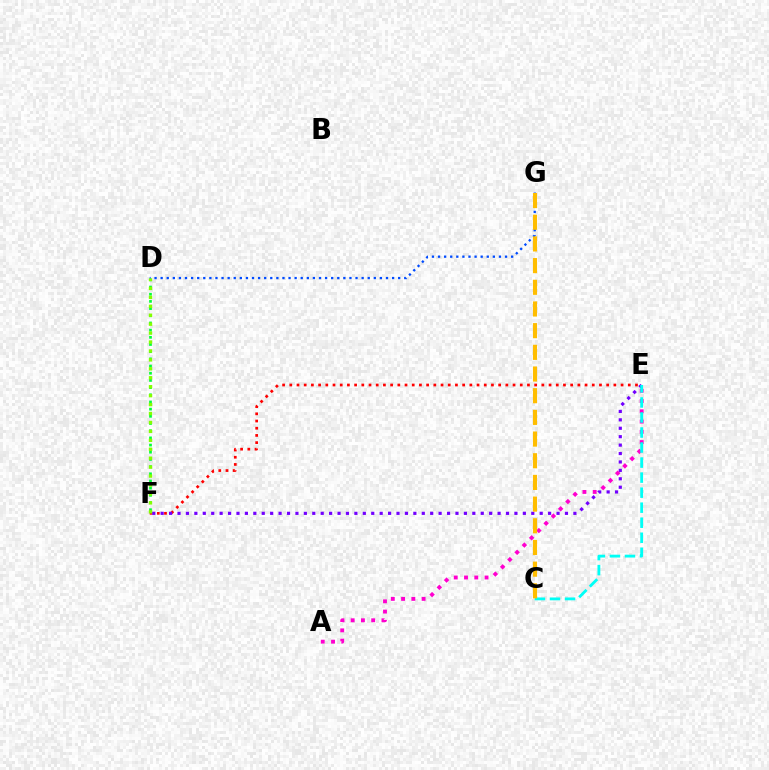{('E', 'F'): [{'color': '#ff0000', 'line_style': 'dotted', 'thickness': 1.96}, {'color': '#7200ff', 'line_style': 'dotted', 'thickness': 2.29}], ('D', 'F'): [{'color': '#00ff39', 'line_style': 'dotted', 'thickness': 1.95}, {'color': '#84ff00', 'line_style': 'dotted', 'thickness': 2.43}], ('D', 'G'): [{'color': '#004bff', 'line_style': 'dotted', 'thickness': 1.65}], ('A', 'E'): [{'color': '#ff00cf', 'line_style': 'dotted', 'thickness': 2.79}], ('C', 'E'): [{'color': '#00fff6', 'line_style': 'dashed', 'thickness': 2.04}], ('C', 'G'): [{'color': '#ffbd00', 'line_style': 'dashed', 'thickness': 2.95}]}